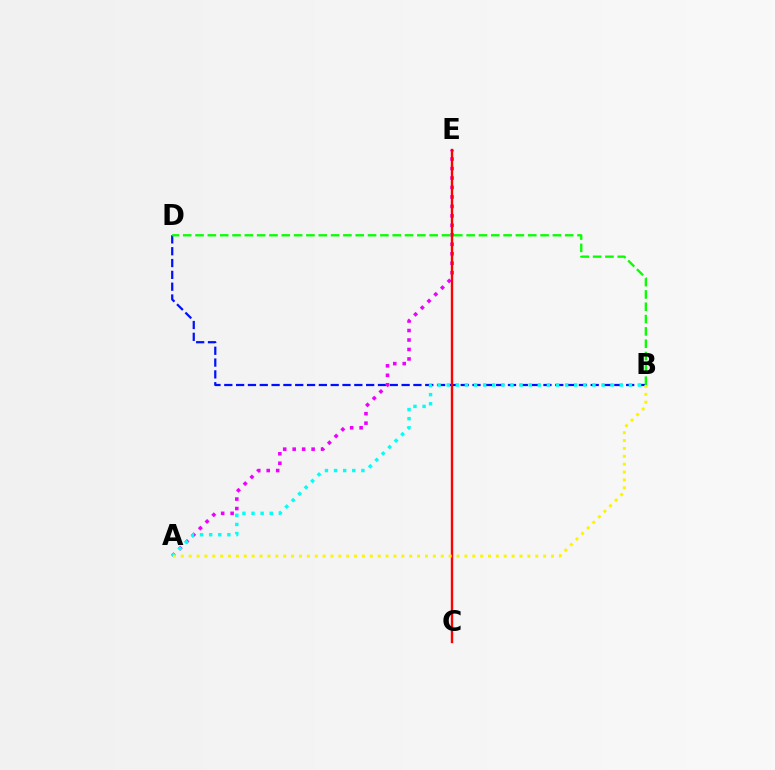{('B', 'D'): [{'color': '#0010ff', 'line_style': 'dashed', 'thickness': 1.61}, {'color': '#08ff00', 'line_style': 'dashed', 'thickness': 1.67}], ('A', 'E'): [{'color': '#ee00ff', 'line_style': 'dotted', 'thickness': 2.57}], ('C', 'E'): [{'color': '#ff0000', 'line_style': 'solid', 'thickness': 1.71}], ('A', 'B'): [{'color': '#00fff6', 'line_style': 'dotted', 'thickness': 2.47}, {'color': '#fcf500', 'line_style': 'dotted', 'thickness': 2.14}]}